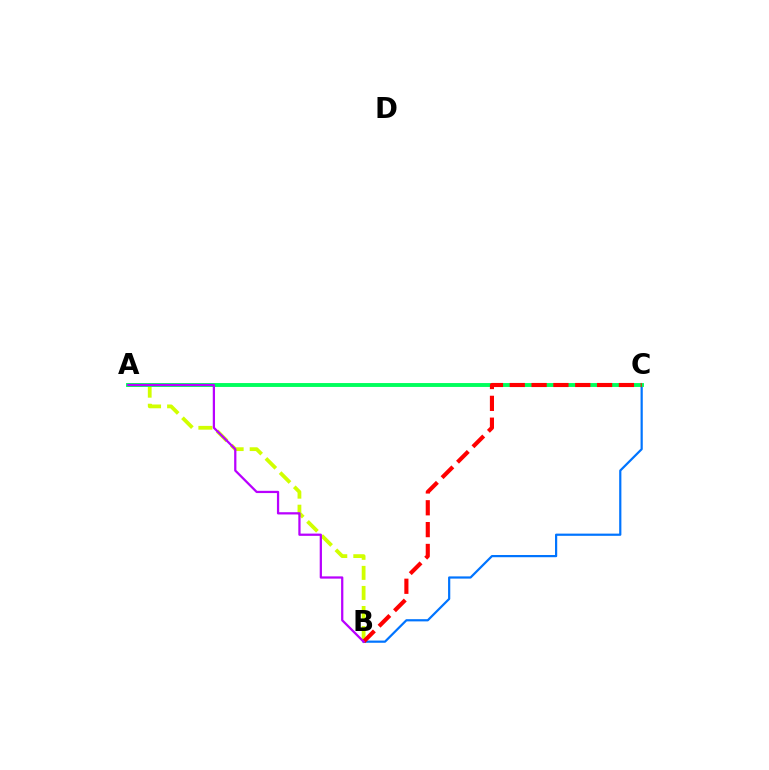{('B', 'C'): [{'color': '#0074ff', 'line_style': 'solid', 'thickness': 1.59}, {'color': '#ff0000', 'line_style': 'dashed', 'thickness': 2.97}], ('A', 'B'): [{'color': '#d1ff00', 'line_style': 'dashed', 'thickness': 2.72}, {'color': '#b900ff', 'line_style': 'solid', 'thickness': 1.62}], ('A', 'C'): [{'color': '#00ff5c', 'line_style': 'solid', 'thickness': 2.8}]}